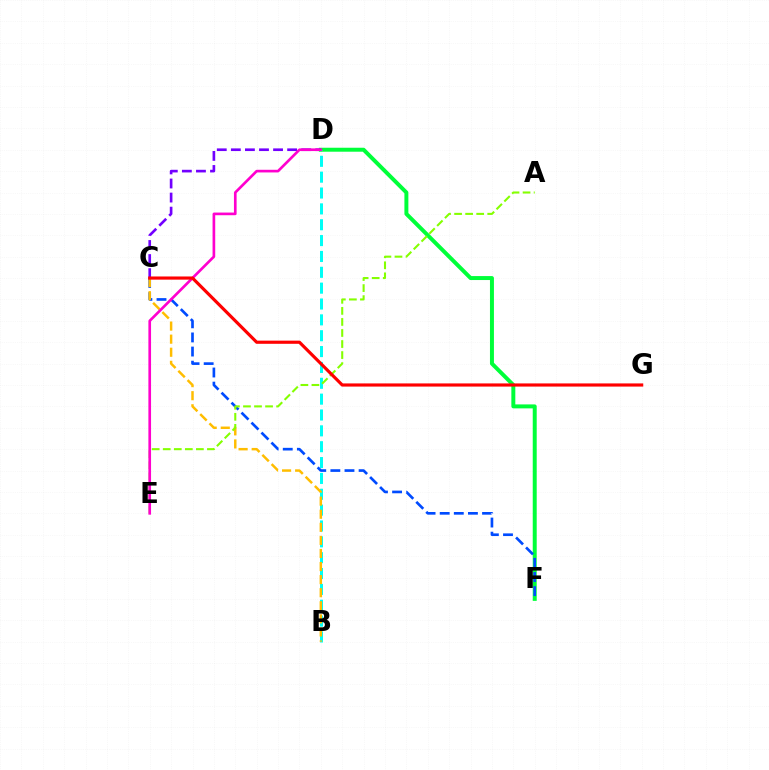{('D', 'F'): [{'color': '#00ff39', 'line_style': 'solid', 'thickness': 2.86}], ('C', 'F'): [{'color': '#004bff', 'line_style': 'dashed', 'thickness': 1.92}], ('B', 'D'): [{'color': '#00fff6', 'line_style': 'dashed', 'thickness': 2.15}], ('B', 'C'): [{'color': '#ffbd00', 'line_style': 'dashed', 'thickness': 1.78}], ('A', 'E'): [{'color': '#84ff00', 'line_style': 'dashed', 'thickness': 1.5}], ('C', 'D'): [{'color': '#7200ff', 'line_style': 'dashed', 'thickness': 1.91}], ('D', 'E'): [{'color': '#ff00cf', 'line_style': 'solid', 'thickness': 1.92}], ('C', 'G'): [{'color': '#ff0000', 'line_style': 'solid', 'thickness': 2.28}]}